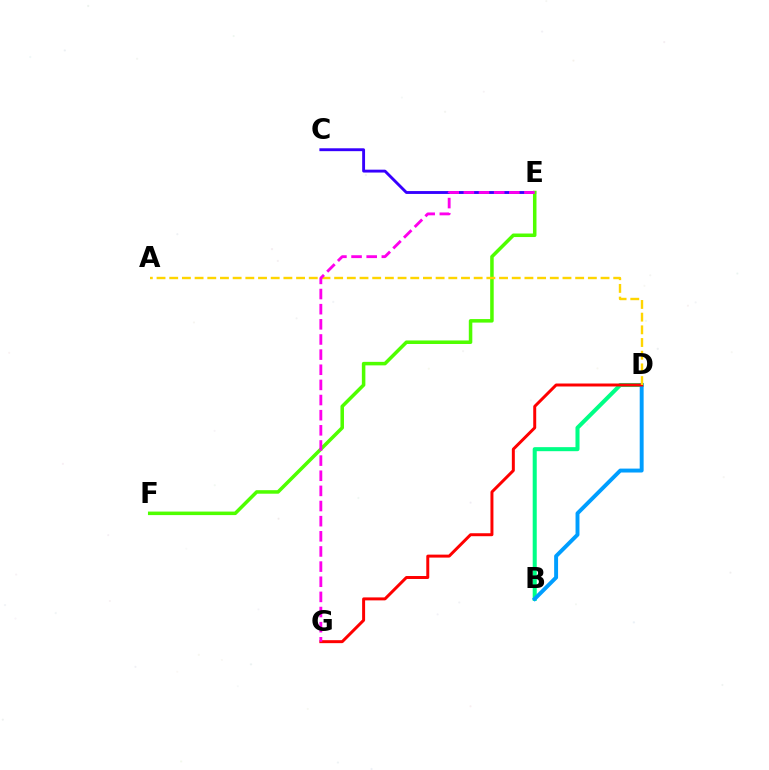{('B', 'D'): [{'color': '#00ff86', 'line_style': 'solid', 'thickness': 2.91}, {'color': '#009eff', 'line_style': 'solid', 'thickness': 2.82}], ('C', 'E'): [{'color': '#3700ff', 'line_style': 'solid', 'thickness': 2.07}], ('E', 'F'): [{'color': '#4fff00', 'line_style': 'solid', 'thickness': 2.54}], ('D', 'G'): [{'color': '#ff0000', 'line_style': 'solid', 'thickness': 2.14}], ('A', 'D'): [{'color': '#ffd500', 'line_style': 'dashed', 'thickness': 1.72}], ('E', 'G'): [{'color': '#ff00ed', 'line_style': 'dashed', 'thickness': 2.06}]}